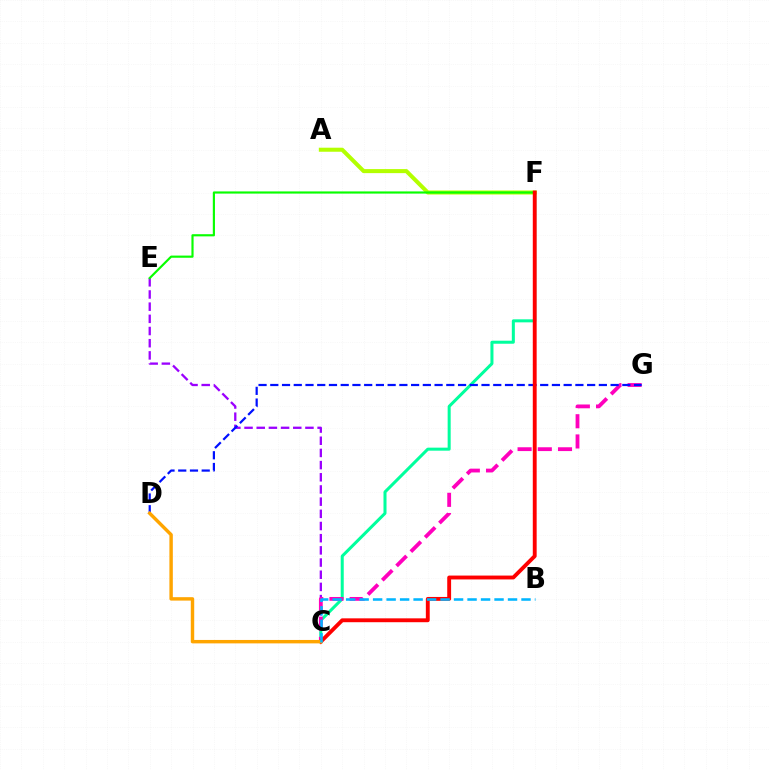{('C', 'E'): [{'color': '#9b00ff', 'line_style': 'dashed', 'thickness': 1.65}], ('C', 'F'): [{'color': '#00ff9d', 'line_style': 'solid', 'thickness': 2.18}, {'color': '#ff0000', 'line_style': 'solid', 'thickness': 2.79}], ('C', 'G'): [{'color': '#ff00bd', 'line_style': 'dashed', 'thickness': 2.75}], ('D', 'G'): [{'color': '#0010ff', 'line_style': 'dashed', 'thickness': 1.59}], ('A', 'F'): [{'color': '#b3ff00', 'line_style': 'solid', 'thickness': 2.91}], ('E', 'F'): [{'color': '#08ff00', 'line_style': 'solid', 'thickness': 1.56}], ('C', 'D'): [{'color': '#ffa500', 'line_style': 'solid', 'thickness': 2.47}], ('B', 'C'): [{'color': '#00b5ff', 'line_style': 'dashed', 'thickness': 1.83}]}